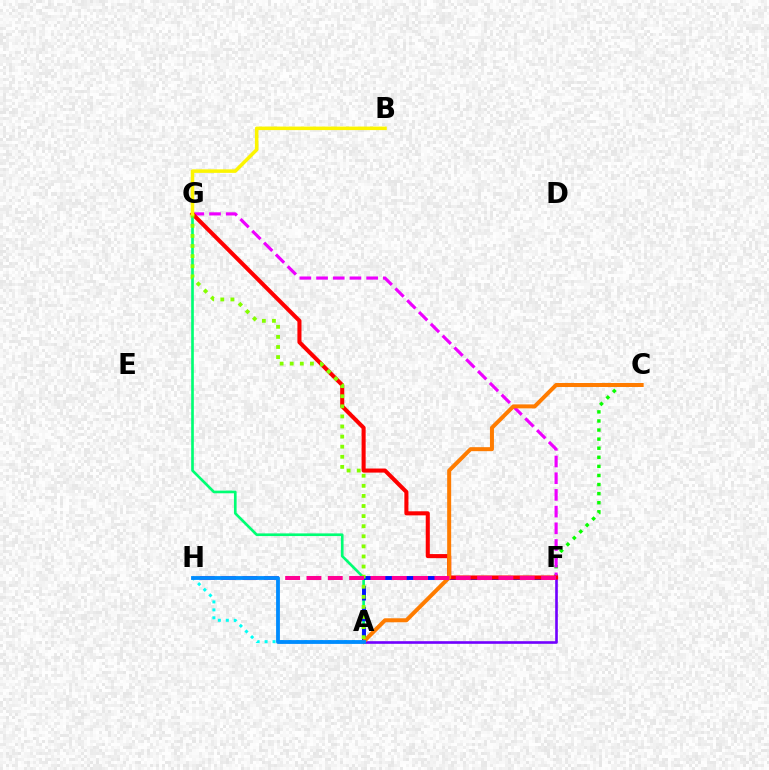{('A', 'F'): [{'color': '#7200ff', 'line_style': 'solid', 'thickness': 1.89}, {'color': '#0010ff', 'line_style': 'dashed', 'thickness': 2.82}], ('A', 'G'): [{'color': '#00ff74', 'line_style': 'solid', 'thickness': 1.92}, {'color': '#84ff00', 'line_style': 'dotted', 'thickness': 2.74}], ('C', 'F'): [{'color': '#08ff00', 'line_style': 'dotted', 'thickness': 2.47}], ('F', 'G'): [{'color': '#ee00ff', 'line_style': 'dashed', 'thickness': 2.27}, {'color': '#ff0000', 'line_style': 'solid', 'thickness': 2.93}], ('A', 'H'): [{'color': '#00fff6', 'line_style': 'dotted', 'thickness': 2.16}, {'color': '#008cff', 'line_style': 'solid', 'thickness': 2.75}], ('A', 'C'): [{'color': '#ff7c00', 'line_style': 'solid', 'thickness': 2.88}], ('F', 'H'): [{'color': '#ff0094', 'line_style': 'dashed', 'thickness': 2.9}], ('B', 'G'): [{'color': '#fcf500', 'line_style': 'solid', 'thickness': 2.53}]}